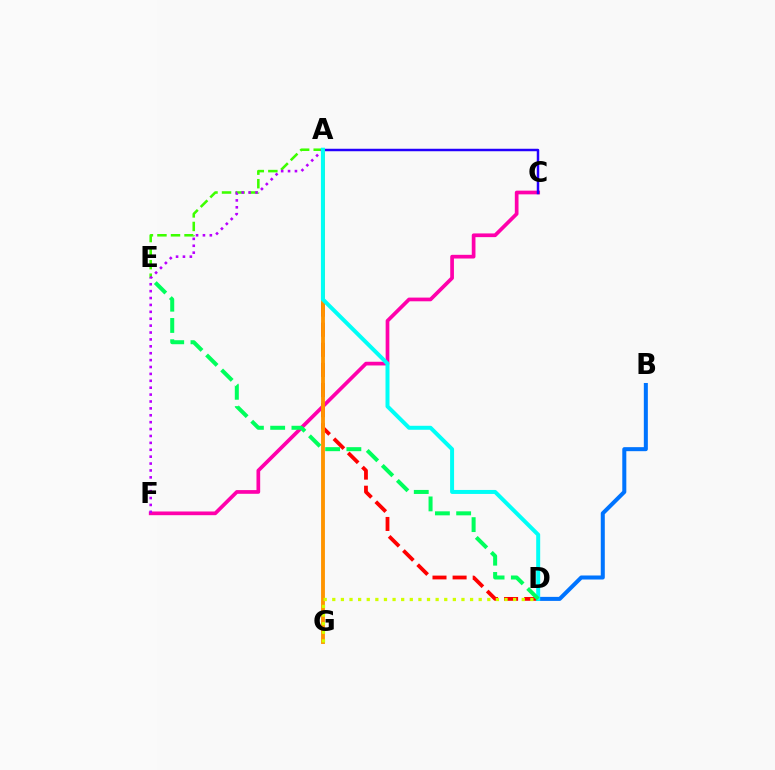{('C', 'F'): [{'color': '#ff00ac', 'line_style': 'solid', 'thickness': 2.67}], ('A', 'C'): [{'color': '#2500ff', 'line_style': 'solid', 'thickness': 1.78}], ('A', 'E'): [{'color': '#3dff00', 'line_style': 'dashed', 'thickness': 1.84}], ('A', 'F'): [{'color': '#b900ff', 'line_style': 'dotted', 'thickness': 1.87}], ('A', 'D'): [{'color': '#ff0000', 'line_style': 'dashed', 'thickness': 2.73}, {'color': '#00fff6', 'line_style': 'solid', 'thickness': 2.87}], ('A', 'G'): [{'color': '#ff9400', 'line_style': 'solid', 'thickness': 2.78}], ('D', 'G'): [{'color': '#d1ff00', 'line_style': 'dotted', 'thickness': 2.34}], ('B', 'D'): [{'color': '#0074ff', 'line_style': 'solid', 'thickness': 2.9}], ('D', 'E'): [{'color': '#00ff5c', 'line_style': 'dashed', 'thickness': 2.89}]}